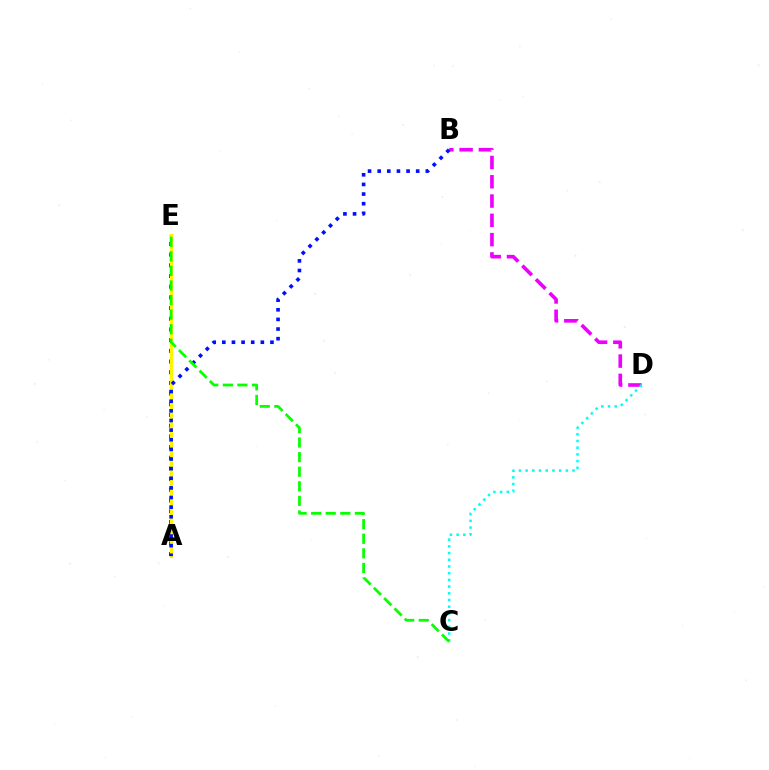{('B', 'D'): [{'color': '#ee00ff', 'line_style': 'dashed', 'thickness': 2.62}], ('C', 'D'): [{'color': '#00fff6', 'line_style': 'dotted', 'thickness': 1.82}], ('A', 'E'): [{'color': '#ff0000', 'line_style': 'dotted', 'thickness': 2.9}, {'color': '#fcf500', 'line_style': 'solid', 'thickness': 2.27}], ('A', 'B'): [{'color': '#0010ff', 'line_style': 'dotted', 'thickness': 2.62}], ('C', 'E'): [{'color': '#08ff00', 'line_style': 'dashed', 'thickness': 1.98}]}